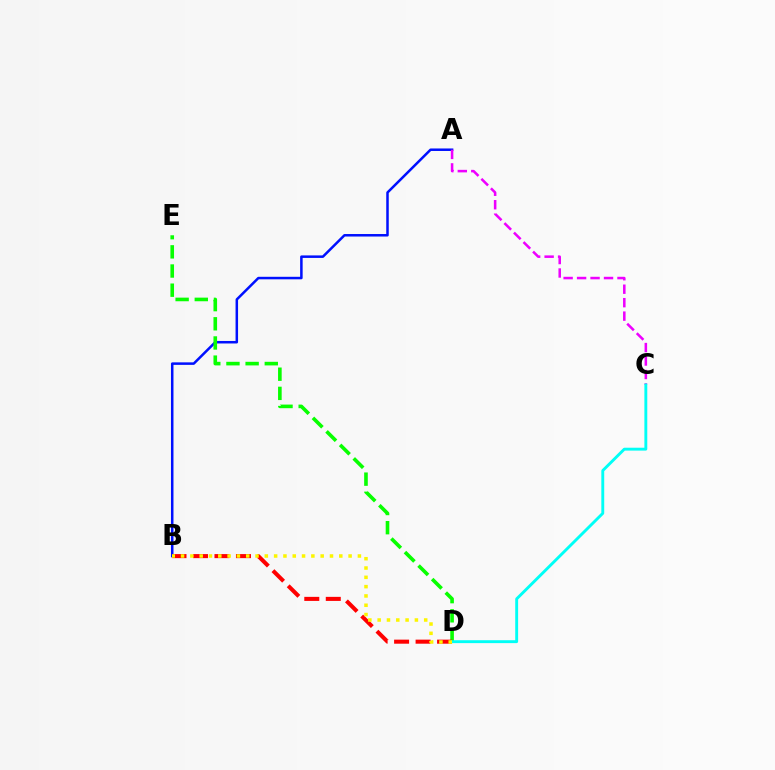{('A', 'B'): [{'color': '#0010ff', 'line_style': 'solid', 'thickness': 1.81}], ('D', 'E'): [{'color': '#08ff00', 'line_style': 'dashed', 'thickness': 2.6}], ('B', 'D'): [{'color': '#ff0000', 'line_style': 'dashed', 'thickness': 2.92}, {'color': '#fcf500', 'line_style': 'dotted', 'thickness': 2.53}], ('A', 'C'): [{'color': '#ee00ff', 'line_style': 'dashed', 'thickness': 1.83}], ('C', 'D'): [{'color': '#00fff6', 'line_style': 'solid', 'thickness': 2.08}]}